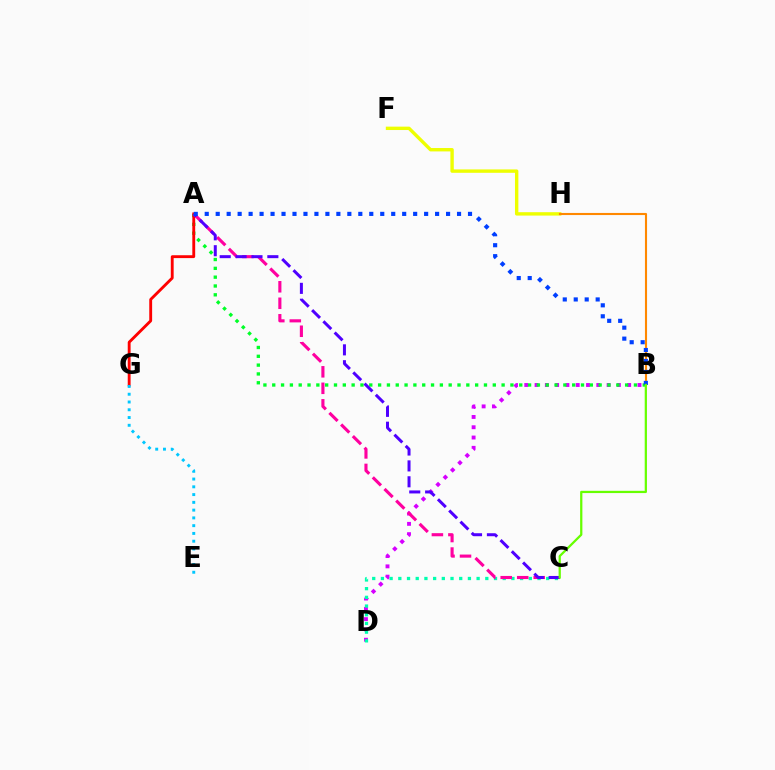{('B', 'D'): [{'color': '#d600ff', 'line_style': 'dotted', 'thickness': 2.8}], ('A', 'B'): [{'color': '#00ff27', 'line_style': 'dotted', 'thickness': 2.4}, {'color': '#003fff', 'line_style': 'dotted', 'thickness': 2.98}], ('A', 'G'): [{'color': '#ff0000', 'line_style': 'solid', 'thickness': 2.06}], ('F', 'H'): [{'color': '#eeff00', 'line_style': 'solid', 'thickness': 2.44}], ('E', 'G'): [{'color': '#00c7ff', 'line_style': 'dotted', 'thickness': 2.11}], ('B', 'H'): [{'color': '#ff8800', 'line_style': 'solid', 'thickness': 1.52}], ('C', 'D'): [{'color': '#00ffaf', 'line_style': 'dotted', 'thickness': 2.36}], ('A', 'C'): [{'color': '#ff00a0', 'line_style': 'dashed', 'thickness': 2.24}, {'color': '#4f00ff', 'line_style': 'dashed', 'thickness': 2.16}], ('B', 'C'): [{'color': '#66ff00', 'line_style': 'solid', 'thickness': 1.62}]}